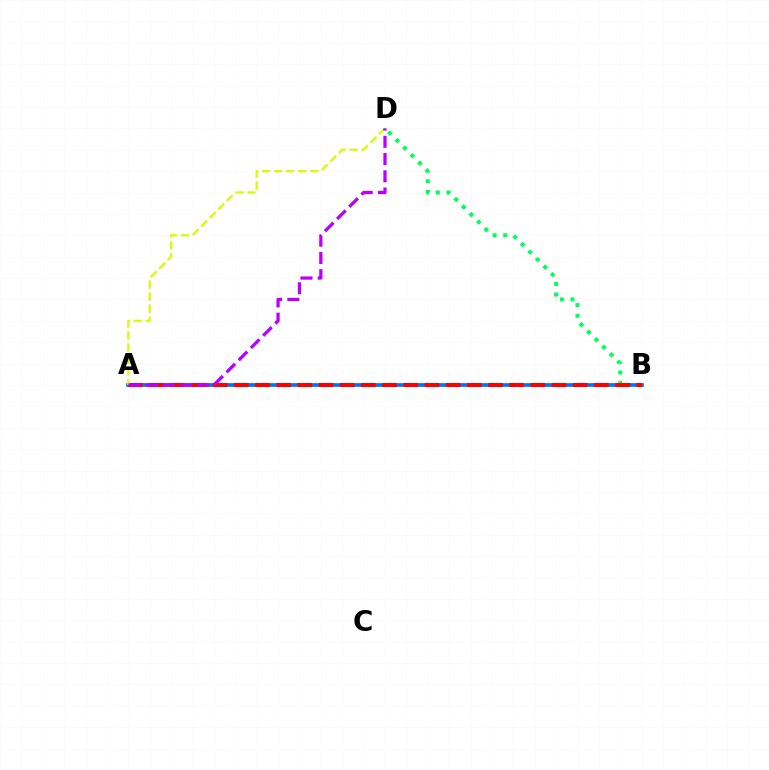{('B', 'D'): [{'color': '#00ff5c', 'line_style': 'dotted', 'thickness': 2.89}], ('A', 'B'): [{'color': '#0074ff', 'line_style': 'solid', 'thickness': 2.67}, {'color': '#ff0000', 'line_style': 'dashed', 'thickness': 2.88}], ('A', 'D'): [{'color': '#d1ff00', 'line_style': 'dashed', 'thickness': 1.63}, {'color': '#b900ff', 'line_style': 'dashed', 'thickness': 2.34}]}